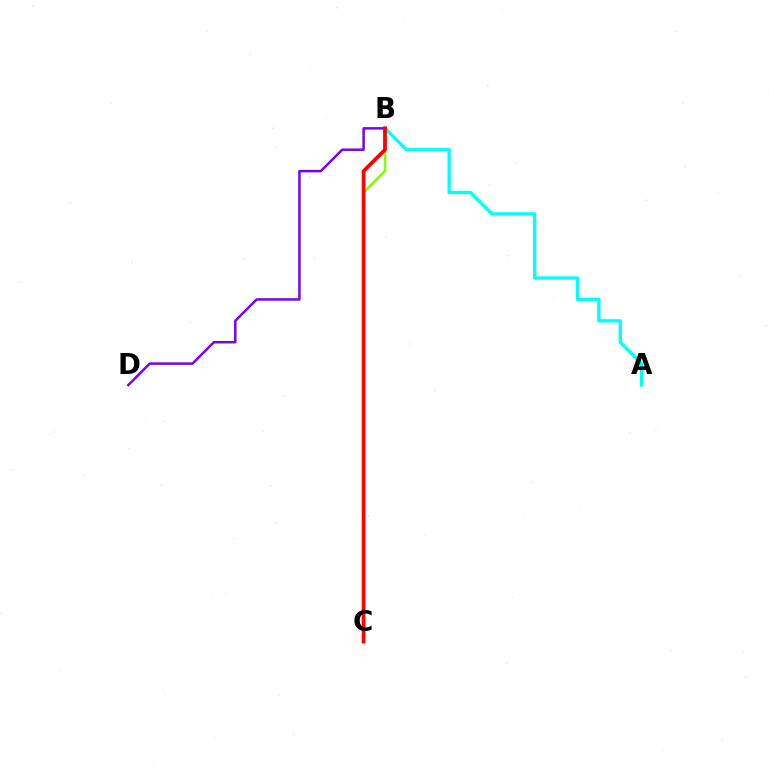{('B', 'C'): [{'color': '#84ff00', 'line_style': 'solid', 'thickness': 1.89}, {'color': '#ff0000', 'line_style': 'solid', 'thickness': 2.71}], ('A', 'B'): [{'color': '#00fff6', 'line_style': 'solid', 'thickness': 2.39}], ('B', 'D'): [{'color': '#7200ff', 'line_style': 'solid', 'thickness': 1.78}]}